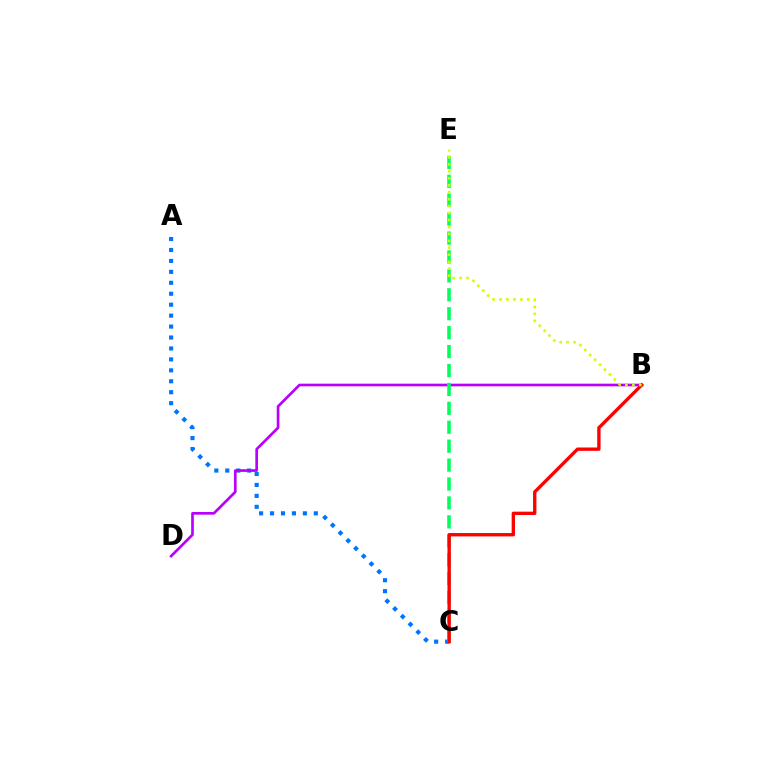{('A', 'C'): [{'color': '#0074ff', 'line_style': 'dotted', 'thickness': 2.97}], ('B', 'D'): [{'color': '#b900ff', 'line_style': 'solid', 'thickness': 1.93}], ('C', 'E'): [{'color': '#00ff5c', 'line_style': 'dashed', 'thickness': 2.57}], ('B', 'C'): [{'color': '#ff0000', 'line_style': 'solid', 'thickness': 2.42}], ('B', 'E'): [{'color': '#d1ff00', 'line_style': 'dotted', 'thickness': 1.89}]}